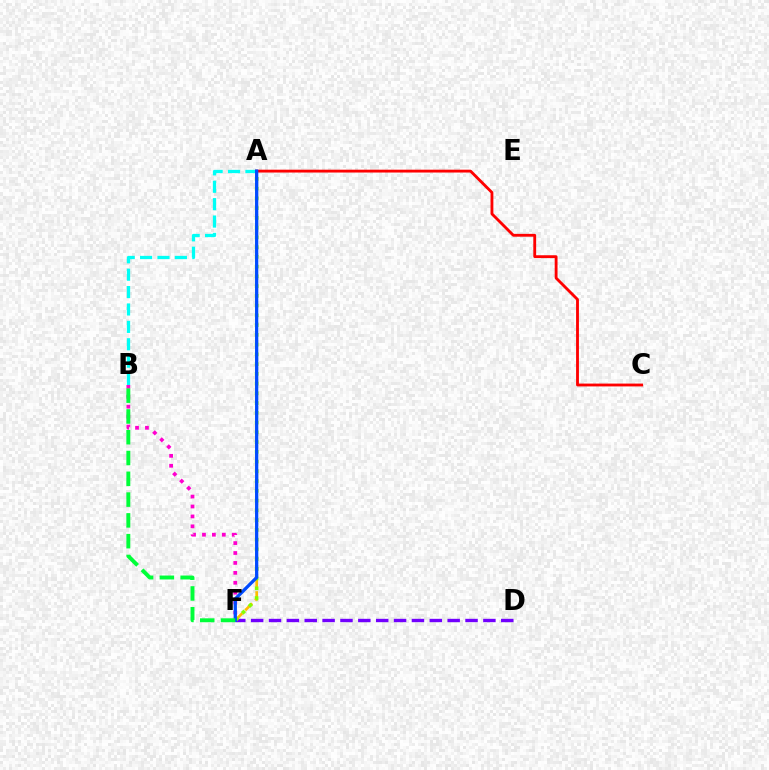{('D', 'F'): [{'color': '#7200ff', 'line_style': 'dashed', 'thickness': 2.43}], ('A', 'F'): [{'color': '#ffbd00', 'line_style': 'dashed', 'thickness': 1.91}, {'color': '#84ff00', 'line_style': 'dotted', 'thickness': 2.65}, {'color': '#004bff', 'line_style': 'solid', 'thickness': 2.35}], ('A', 'B'): [{'color': '#00fff6', 'line_style': 'dashed', 'thickness': 2.36}], ('A', 'C'): [{'color': '#ff0000', 'line_style': 'solid', 'thickness': 2.04}], ('B', 'F'): [{'color': '#ff00cf', 'line_style': 'dotted', 'thickness': 2.7}, {'color': '#00ff39', 'line_style': 'dashed', 'thickness': 2.82}]}